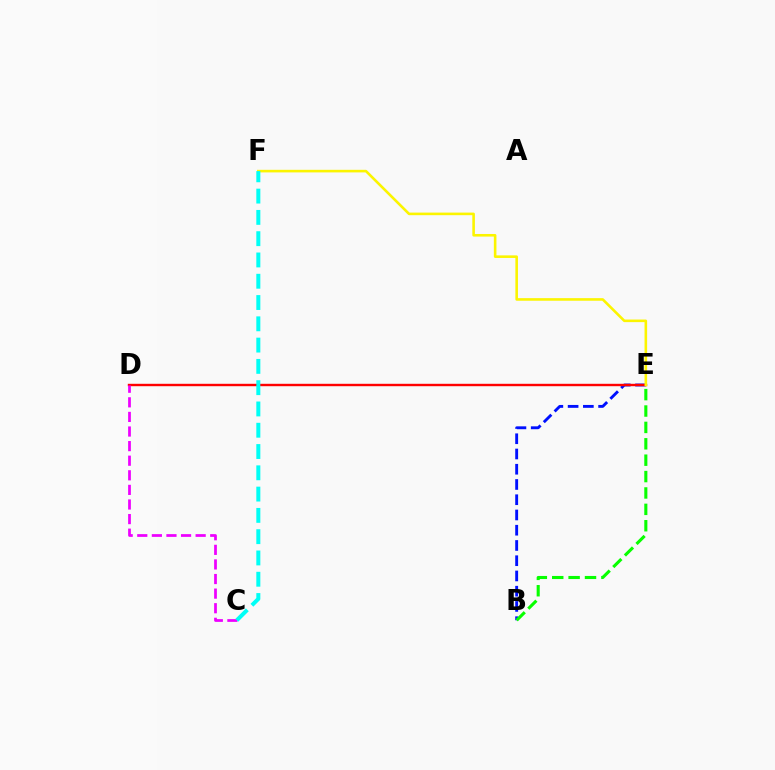{('B', 'E'): [{'color': '#0010ff', 'line_style': 'dashed', 'thickness': 2.07}, {'color': '#08ff00', 'line_style': 'dashed', 'thickness': 2.23}], ('D', 'E'): [{'color': '#ff0000', 'line_style': 'solid', 'thickness': 1.73}], ('E', 'F'): [{'color': '#fcf500', 'line_style': 'solid', 'thickness': 1.87}], ('C', 'D'): [{'color': '#ee00ff', 'line_style': 'dashed', 'thickness': 1.98}], ('C', 'F'): [{'color': '#00fff6', 'line_style': 'dashed', 'thickness': 2.89}]}